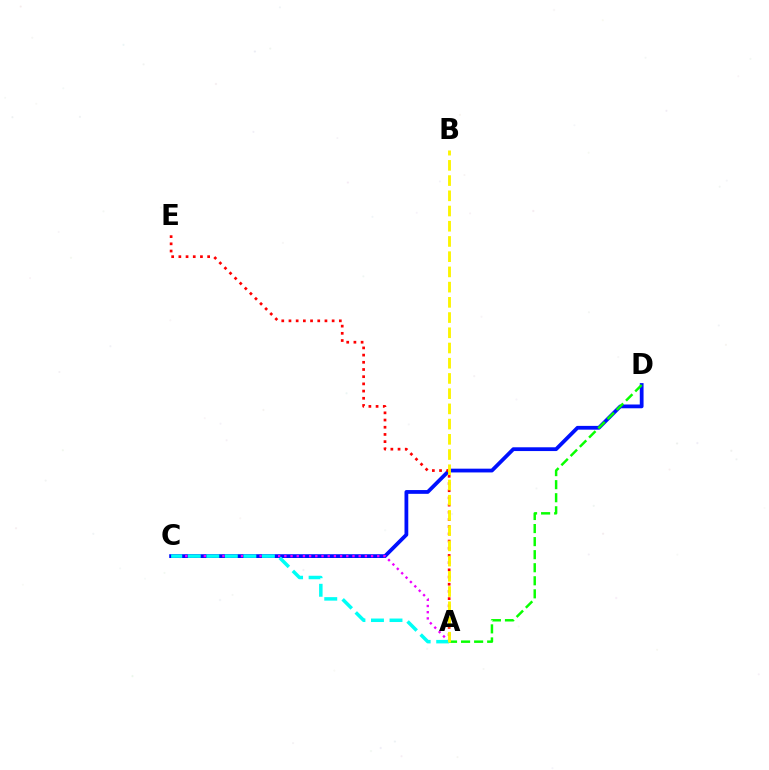{('C', 'D'): [{'color': '#0010ff', 'line_style': 'solid', 'thickness': 2.72}], ('A', 'D'): [{'color': '#08ff00', 'line_style': 'dashed', 'thickness': 1.77}], ('A', 'E'): [{'color': '#ff0000', 'line_style': 'dotted', 'thickness': 1.95}], ('A', 'C'): [{'color': '#ee00ff', 'line_style': 'dotted', 'thickness': 1.68}, {'color': '#00fff6', 'line_style': 'dashed', 'thickness': 2.52}], ('A', 'B'): [{'color': '#fcf500', 'line_style': 'dashed', 'thickness': 2.07}]}